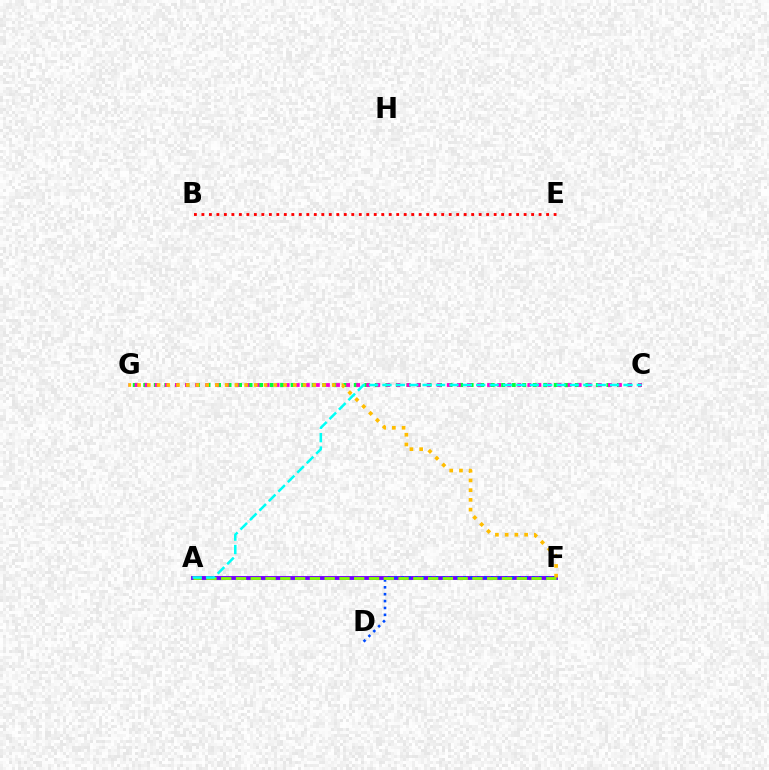{('A', 'F'): [{'color': '#7200ff', 'line_style': 'solid', 'thickness': 2.79}, {'color': '#84ff00', 'line_style': 'dashed', 'thickness': 2.01}], ('D', 'F'): [{'color': '#004bff', 'line_style': 'dotted', 'thickness': 1.87}], ('C', 'G'): [{'color': '#00ff39', 'line_style': 'dotted', 'thickness': 2.86}, {'color': '#ff00cf', 'line_style': 'dotted', 'thickness': 2.74}], ('F', 'G'): [{'color': '#ffbd00', 'line_style': 'dotted', 'thickness': 2.64}], ('A', 'C'): [{'color': '#00fff6', 'line_style': 'dashed', 'thickness': 1.82}], ('B', 'E'): [{'color': '#ff0000', 'line_style': 'dotted', 'thickness': 2.04}]}